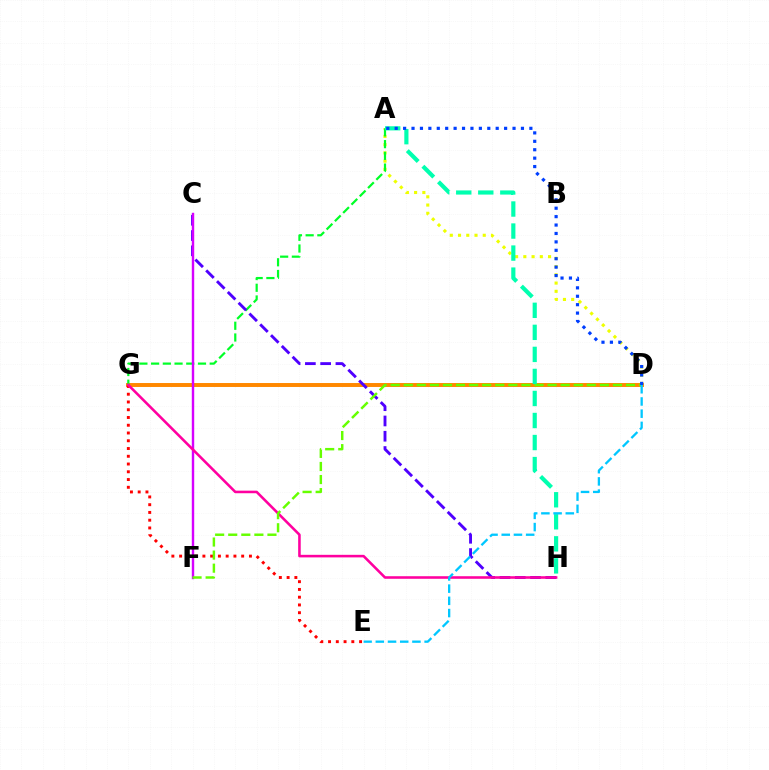{('D', 'G'): [{'color': '#ff8800', 'line_style': 'solid', 'thickness': 2.84}], ('A', 'D'): [{'color': '#eeff00', 'line_style': 'dotted', 'thickness': 2.24}, {'color': '#003fff', 'line_style': 'dotted', 'thickness': 2.29}], ('A', 'G'): [{'color': '#00ff27', 'line_style': 'dashed', 'thickness': 1.59}], ('C', 'H'): [{'color': '#4f00ff', 'line_style': 'dashed', 'thickness': 2.08}], ('C', 'F'): [{'color': '#d600ff', 'line_style': 'solid', 'thickness': 1.74}], ('E', 'G'): [{'color': '#ff0000', 'line_style': 'dotted', 'thickness': 2.11}], ('G', 'H'): [{'color': '#ff00a0', 'line_style': 'solid', 'thickness': 1.85}], ('D', 'F'): [{'color': '#66ff00', 'line_style': 'dashed', 'thickness': 1.78}], ('A', 'H'): [{'color': '#00ffaf', 'line_style': 'dashed', 'thickness': 2.99}], ('D', 'E'): [{'color': '#00c7ff', 'line_style': 'dashed', 'thickness': 1.66}]}